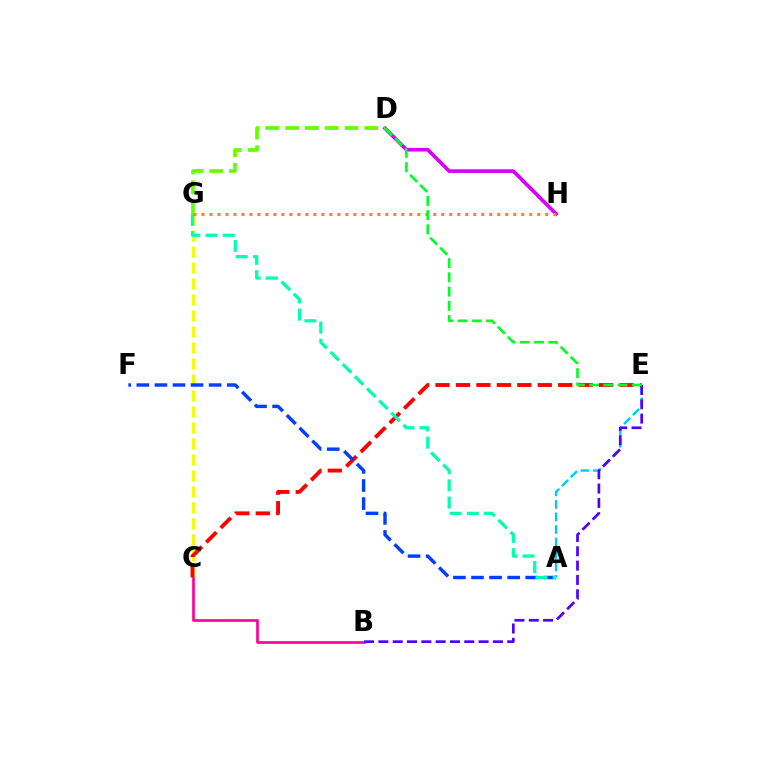{('D', 'H'): [{'color': '#d600ff', 'line_style': 'solid', 'thickness': 2.63}], ('D', 'G'): [{'color': '#66ff00', 'line_style': 'dashed', 'thickness': 2.69}], ('C', 'G'): [{'color': '#eeff00', 'line_style': 'dashed', 'thickness': 2.17}], ('A', 'E'): [{'color': '#00c7ff', 'line_style': 'dashed', 'thickness': 1.7}], ('B', 'C'): [{'color': '#ff00a0', 'line_style': 'solid', 'thickness': 1.92}], ('C', 'E'): [{'color': '#ff0000', 'line_style': 'dashed', 'thickness': 2.78}], ('B', 'E'): [{'color': '#4f00ff', 'line_style': 'dashed', 'thickness': 1.94}], ('A', 'F'): [{'color': '#003fff', 'line_style': 'dashed', 'thickness': 2.46}], ('A', 'G'): [{'color': '#00ffaf', 'line_style': 'dashed', 'thickness': 2.34}], ('G', 'H'): [{'color': '#ff8800', 'line_style': 'dotted', 'thickness': 2.17}], ('D', 'E'): [{'color': '#00ff27', 'line_style': 'dashed', 'thickness': 1.93}]}